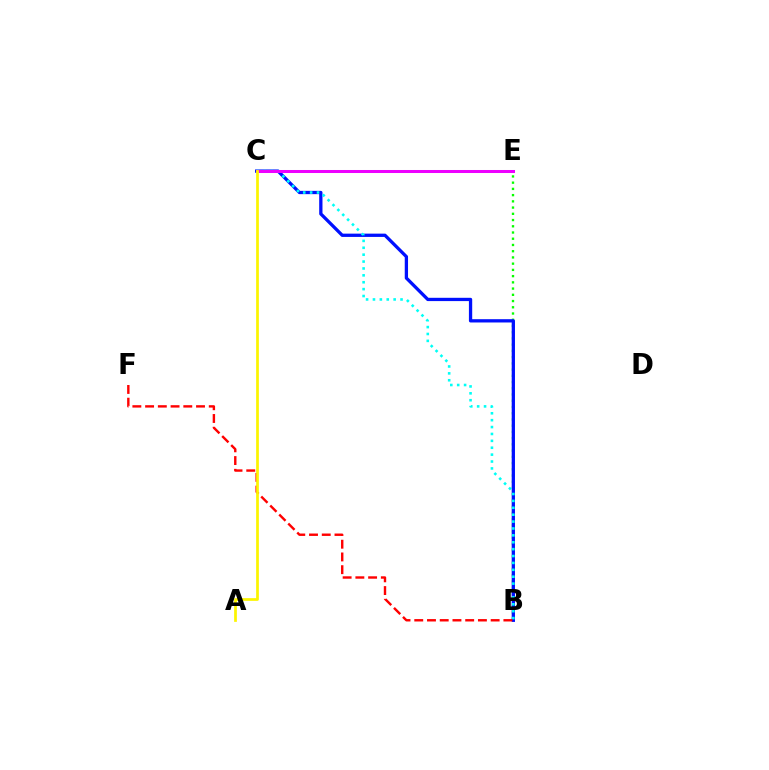{('B', 'E'): [{'color': '#08ff00', 'line_style': 'dotted', 'thickness': 1.69}], ('B', 'C'): [{'color': '#0010ff', 'line_style': 'solid', 'thickness': 2.37}, {'color': '#00fff6', 'line_style': 'dotted', 'thickness': 1.87}], ('B', 'F'): [{'color': '#ff0000', 'line_style': 'dashed', 'thickness': 1.73}], ('C', 'E'): [{'color': '#ee00ff', 'line_style': 'solid', 'thickness': 2.17}], ('A', 'C'): [{'color': '#fcf500', 'line_style': 'solid', 'thickness': 1.96}]}